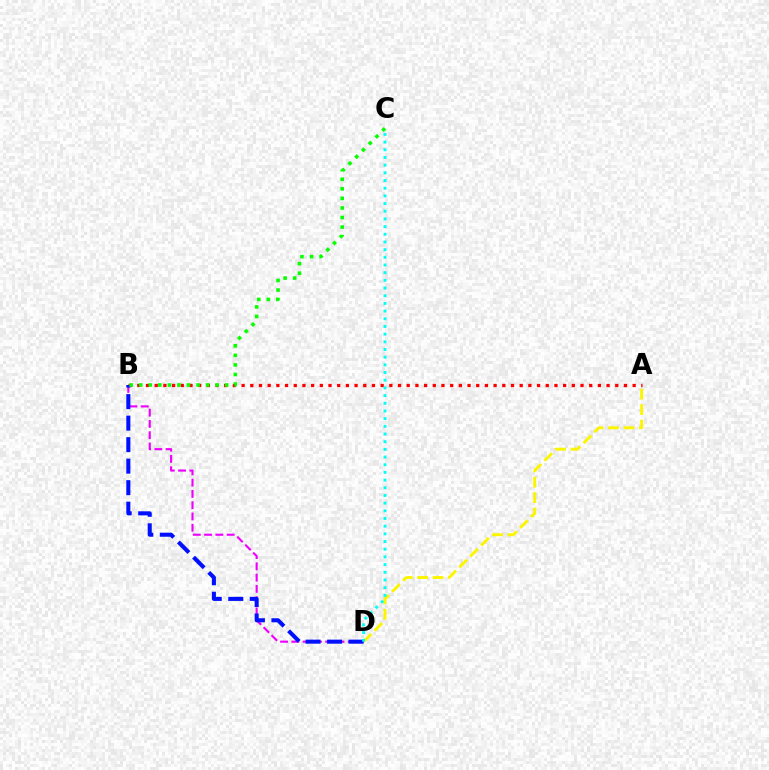{('B', 'D'): [{'color': '#ee00ff', 'line_style': 'dashed', 'thickness': 1.53}, {'color': '#0010ff', 'line_style': 'dashed', 'thickness': 2.92}], ('A', 'D'): [{'color': '#fcf500', 'line_style': 'dashed', 'thickness': 2.1}], ('A', 'B'): [{'color': '#ff0000', 'line_style': 'dotted', 'thickness': 2.36}], ('C', 'D'): [{'color': '#00fff6', 'line_style': 'dotted', 'thickness': 2.09}], ('B', 'C'): [{'color': '#08ff00', 'line_style': 'dotted', 'thickness': 2.6}]}